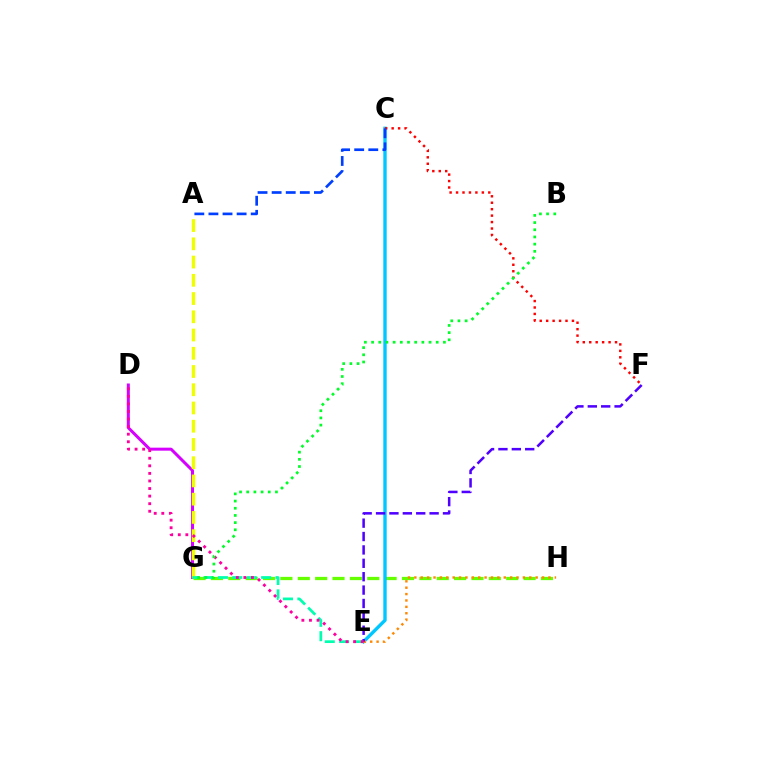{('D', 'G'): [{'color': '#d600ff', 'line_style': 'solid', 'thickness': 2.16}], ('G', 'H'): [{'color': '#66ff00', 'line_style': 'dashed', 'thickness': 2.36}], ('C', 'E'): [{'color': '#00c7ff', 'line_style': 'solid', 'thickness': 2.43}], ('A', 'G'): [{'color': '#eeff00', 'line_style': 'dashed', 'thickness': 2.48}], ('C', 'F'): [{'color': '#ff0000', 'line_style': 'dotted', 'thickness': 1.75}], ('E', 'G'): [{'color': '#00ffaf', 'line_style': 'dashed', 'thickness': 1.96}], ('E', 'H'): [{'color': '#ff8800', 'line_style': 'dotted', 'thickness': 1.73}], ('A', 'C'): [{'color': '#003fff', 'line_style': 'dashed', 'thickness': 1.92}], ('E', 'F'): [{'color': '#4f00ff', 'line_style': 'dashed', 'thickness': 1.82}], ('D', 'E'): [{'color': '#ff00a0', 'line_style': 'dotted', 'thickness': 2.06}], ('B', 'G'): [{'color': '#00ff27', 'line_style': 'dotted', 'thickness': 1.95}]}